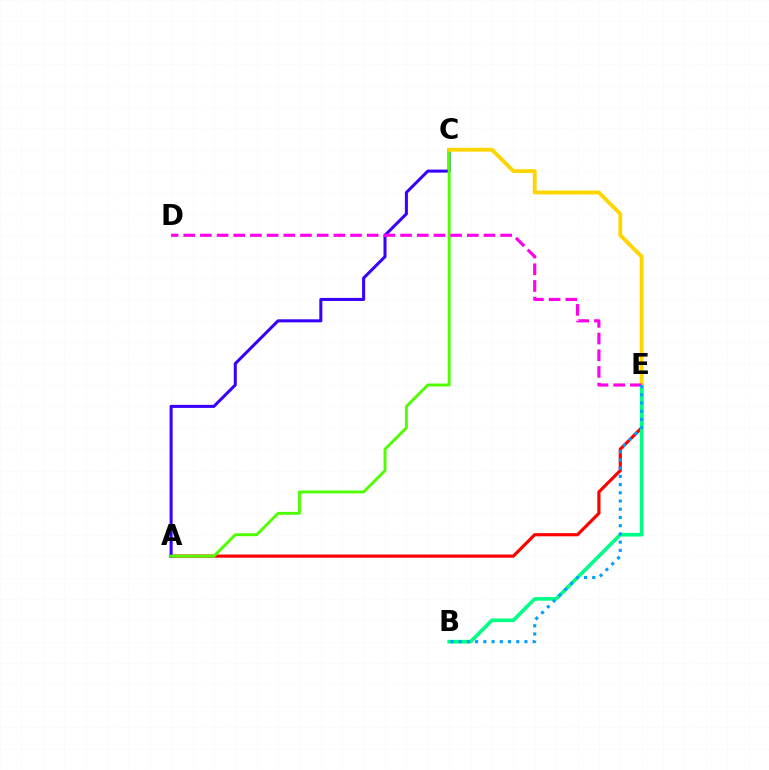{('A', 'E'): [{'color': '#ff0000', 'line_style': 'solid', 'thickness': 2.29}], ('A', 'C'): [{'color': '#3700ff', 'line_style': 'solid', 'thickness': 2.18}, {'color': '#4fff00', 'line_style': 'solid', 'thickness': 2.1}], ('B', 'E'): [{'color': '#00ff86', 'line_style': 'solid', 'thickness': 2.62}, {'color': '#009eff', 'line_style': 'dotted', 'thickness': 2.23}], ('C', 'E'): [{'color': '#ffd500', 'line_style': 'solid', 'thickness': 2.78}], ('D', 'E'): [{'color': '#ff00ed', 'line_style': 'dashed', 'thickness': 2.27}]}